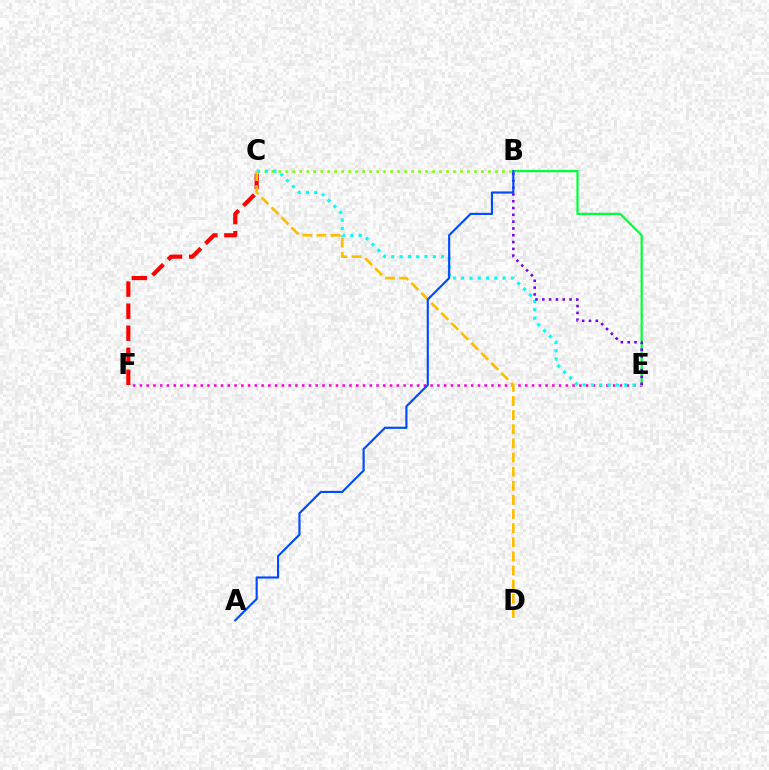{('B', 'C'): [{'color': '#84ff00', 'line_style': 'dotted', 'thickness': 1.9}], ('E', 'F'): [{'color': '#ff00cf', 'line_style': 'dotted', 'thickness': 1.84}], ('B', 'E'): [{'color': '#00ff39', 'line_style': 'solid', 'thickness': 1.6}, {'color': '#7200ff', 'line_style': 'dotted', 'thickness': 1.85}], ('C', 'E'): [{'color': '#00fff6', 'line_style': 'dotted', 'thickness': 2.25}], ('C', 'F'): [{'color': '#ff0000', 'line_style': 'dashed', 'thickness': 3.0}], ('C', 'D'): [{'color': '#ffbd00', 'line_style': 'dashed', 'thickness': 1.92}], ('A', 'B'): [{'color': '#004bff', 'line_style': 'solid', 'thickness': 1.55}]}